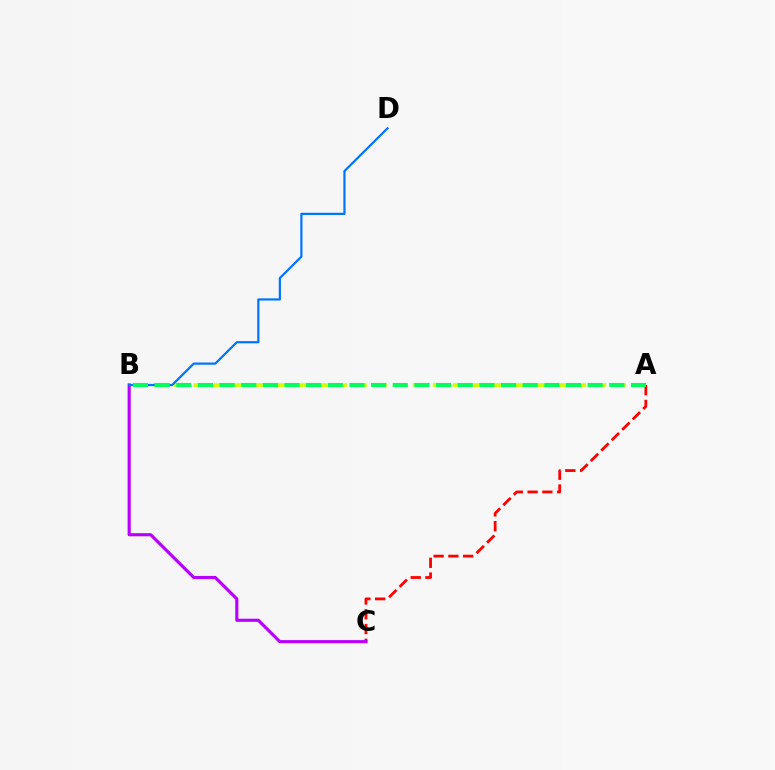{('A', 'B'): [{'color': '#d1ff00', 'line_style': 'dashed', 'thickness': 2.71}, {'color': '#00ff5c', 'line_style': 'dashed', 'thickness': 2.94}], ('A', 'C'): [{'color': '#ff0000', 'line_style': 'dashed', 'thickness': 2.01}], ('B', 'C'): [{'color': '#b900ff', 'line_style': 'solid', 'thickness': 2.26}], ('B', 'D'): [{'color': '#0074ff', 'line_style': 'solid', 'thickness': 1.58}]}